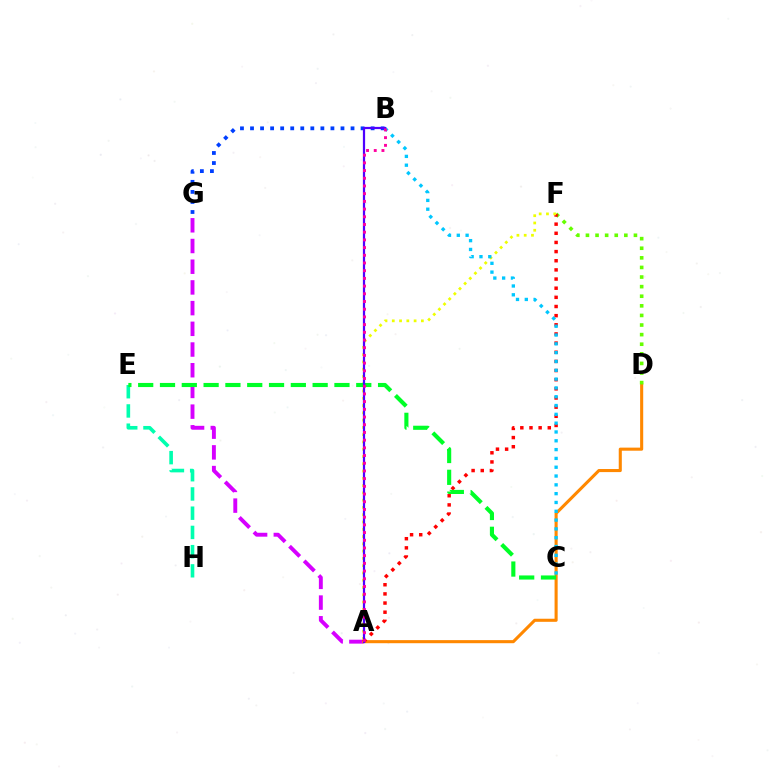{('A', 'G'): [{'color': '#d600ff', 'line_style': 'dashed', 'thickness': 2.81}], ('A', 'D'): [{'color': '#ff8800', 'line_style': 'solid', 'thickness': 2.22}], ('D', 'F'): [{'color': '#66ff00', 'line_style': 'dotted', 'thickness': 2.61}], ('A', 'F'): [{'color': '#ff0000', 'line_style': 'dotted', 'thickness': 2.49}, {'color': '#eeff00', 'line_style': 'dotted', 'thickness': 1.98}], ('E', 'H'): [{'color': '#00ffaf', 'line_style': 'dashed', 'thickness': 2.61}], ('B', 'G'): [{'color': '#003fff', 'line_style': 'dotted', 'thickness': 2.73}], ('B', 'C'): [{'color': '#00c7ff', 'line_style': 'dotted', 'thickness': 2.39}], ('C', 'E'): [{'color': '#00ff27', 'line_style': 'dashed', 'thickness': 2.96}], ('A', 'B'): [{'color': '#4f00ff', 'line_style': 'solid', 'thickness': 1.6}, {'color': '#ff00a0', 'line_style': 'dotted', 'thickness': 2.09}]}